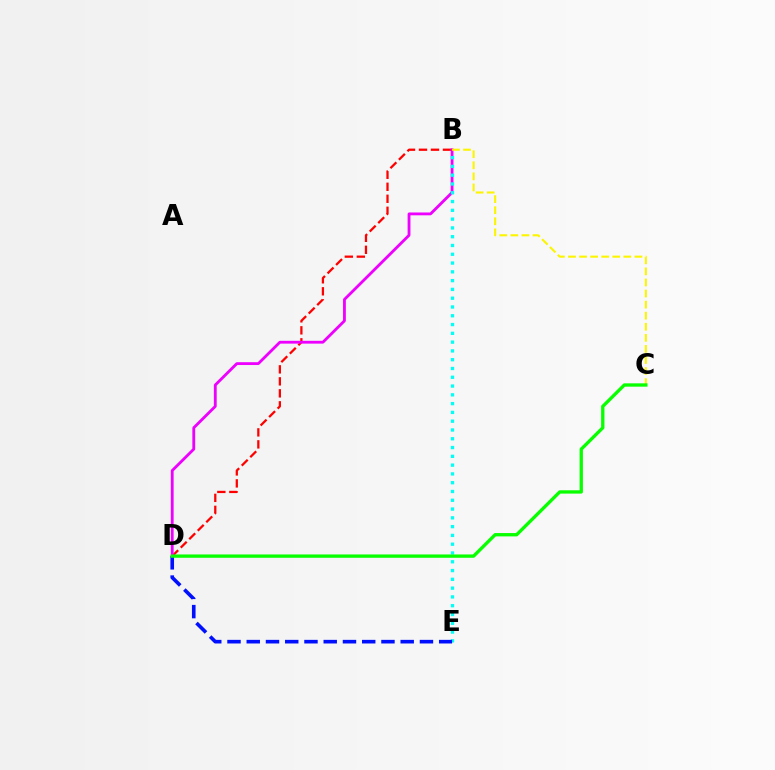{('B', 'D'): [{'color': '#ff0000', 'line_style': 'dashed', 'thickness': 1.63}, {'color': '#ee00ff', 'line_style': 'solid', 'thickness': 2.03}], ('B', 'C'): [{'color': '#fcf500', 'line_style': 'dashed', 'thickness': 1.5}], ('B', 'E'): [{'color': '#00fff6', 'line_style': 'dotted', 'thickness': 2.39}], ('D', 'E'): [{'color': '#0010ff', 'line_style': 'dashed', 'thickness': 2.61}], ('C', 'D'): [{'color': '#08ff00', 'line_style': 'solid', 'thickness': 2.39}]}